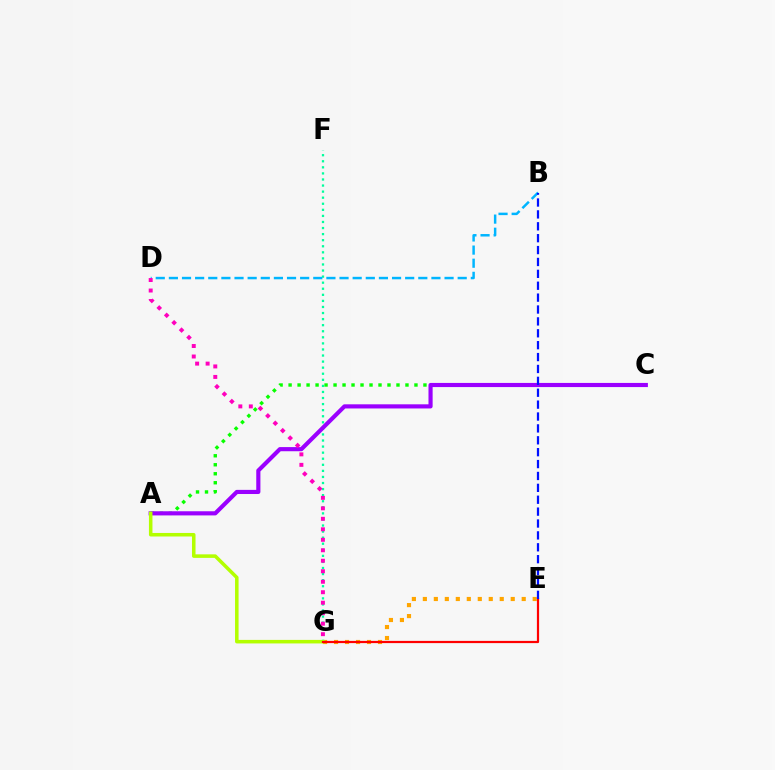{('E', 'G'): [{'color': '#ffa500', 'line_style': 'dotted', 'thickness': 2.98}, {'color': '#ff0000', 'line_style': 'solid', 'thickness': 1.59}], ('F', 'G'): [{'color': '#00ff9d', 'line_style': 'dotted', 'thickness': 1.65}], ('A', 'C'): [{'color': '#08ff00', 'line_style': 'dotted', 'thickness': 2.44}, {'color': '#9b00ff', 'line_style': 'solid', 'thickness': 2.98}], ('A', 'G'): [{'color': '#b3ff00', 'line_style': 'solid', 'thickness': 2.54}], ('B', 'D'): [{'color': '#00b5ff', 'line_style': 'dashed', 'thickness': 1.78}], ('D', 'G'): [{'color': '#ff00bd', 'line_style': 'dotted', 'thickness': 2.85}], ('B', 'E'): [{'color': '#0010ff', 'line_style': 'dashed', 'thickness': 1.62}]}